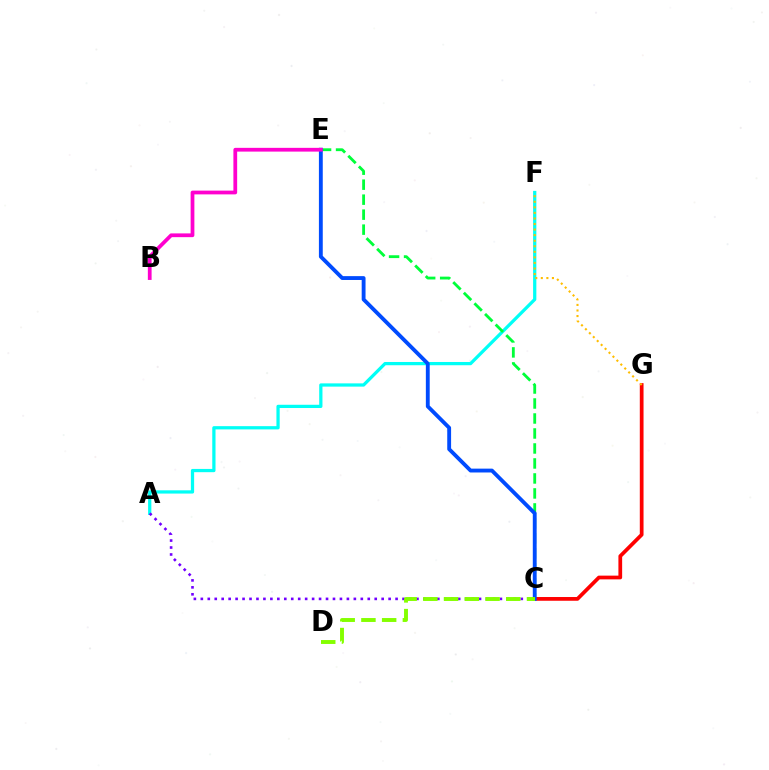{('A', 'F'): [{'color': '#00fff6', 'line_style': 'solid', 'thickness': 2.34}], ('C', 'G'): [{'color': '#ff0000', 'line_style': 'solid', 'thickness': 2.69}], ('F', 'G'): [{'color': '#ffbd00', 'line_style': 'dotted', 'thickness': 1.51}], ('A', 'C'): [{'color': '#7200ff', 'line_style': 'dotted', 'thickness': 1.89}], ('C', 'E'): [{'color': '#00ff39', 'line_style': 'dashed', 'thickness': 2.04}, {'color': '#004bff', 'line_style': 'solid', 'thickness': 2.77}], ('C', 'D'): [{'color': '#84ff00', 'line_style': 'dashed', 'thickness': 2.82}], ('B', 'E'): [{'color': '#ff00cf', 'line_style': 'solid', 'thickness': 2.7}]}